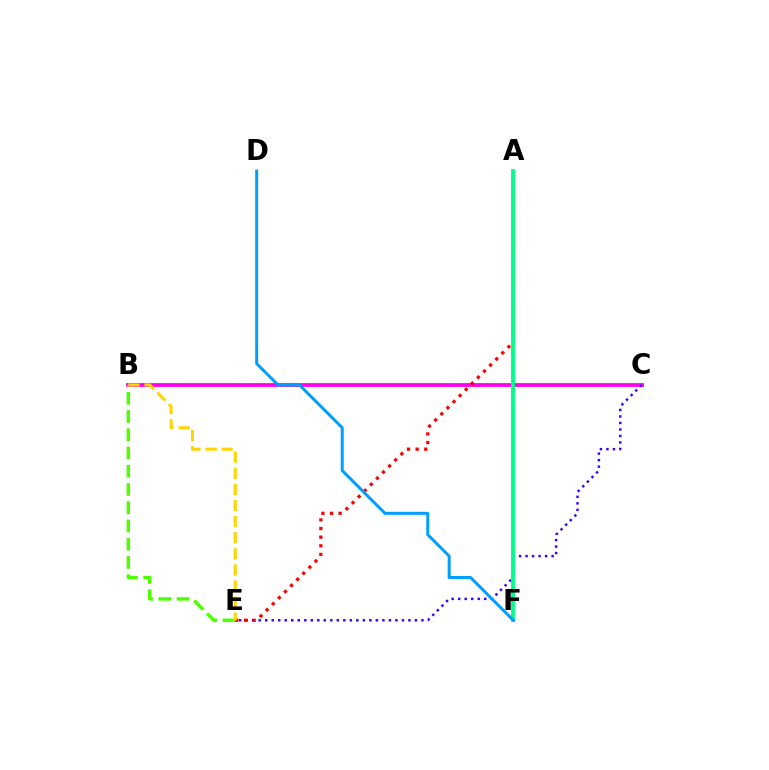{('B', 'C'): [{'color': '#ff00ed', 'line_style': 'solid', 'thickness': 2.72}], ('B', 'E'): [{'color': '#4fff00', 'line_style': 'dashed', 'thickness': 2.48}, {'color': '#ffd500', 'line_style': 'dashed', 'thickness': 2.19}], ('C', 'E'): [{'color': '#3700ff', 'line_style': 'dotted', 'thickness': 1.77}], ('A', 'E'): [{'color': '#ff0000', 'line_style': 'dotted', 'thickness': 2.34}], ('A', 'F'): [{'color': '#00ff86', 'line_style': 'solid', 'thickness': 2.78}], ('D', 'F'): [{'color': '#009eff', 'line_style': 'solid', 'thickness': 2.16}]}